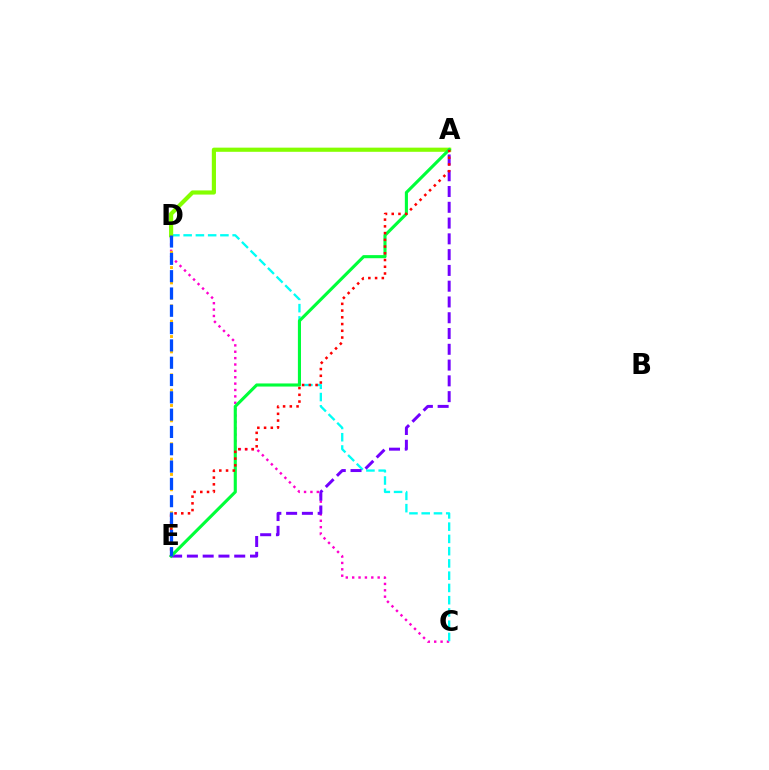{('C', 'D'): [{'color': '#ff00cf', 'line_style': 'dotted', 'thickness': 1.73}, {'color': '#00fff6', 'line_style': 'dashed', 'thickness': 1.66}], ('A', 'D'): [{'color': '#84ff00', 'line_style': 'solid', 'thickness': 2.99}], ('A', 'E'): [{'color': '#7200ff', 'line_style': 'dashed', 'thickness': 2.14}, {'color': '#00ff39', 'line_style': 'solid', 'thickness': 2.23}, {'color': '#ff0000', 'line_style': 'dotted', 'thickness': 1.83}], ('D', 'E'): [{'color': '#ffbd00', 'line_style': 'dotted', 'thickness': 2.08}, {'color': '#004bff', 'line_style': 'dashed', 'thickness': 2.35}]}